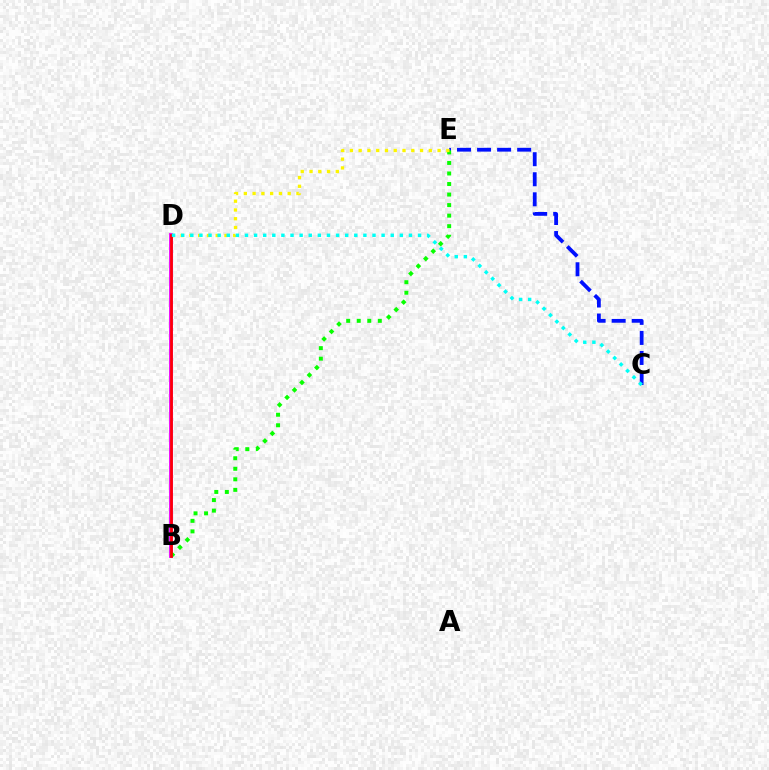{('C', 'E'): [{'color': '#0010ff', 'line_style': 'dashed', 'thickness': 2.72}], ('B', 'D'): [{'color': '#ee00ff', 'line_style': 'solid', 'thickness': 2.77}, {'color': '#ff0000', 'line_style': 'solid', 'thickness': 1.95}], ('B', 'E'): [{'color': '#08ff00', 'line_style': 'dotted', 'thickness': 2.86}], ('D', 'E'): [{'color': '#fcf500', 'line_style': 'dotted', 'thickness': 2.38}], ('C', 'D'): [{'color': '#00fff6', 'line_style': 'dotted', 'thickness': 2.48}]}